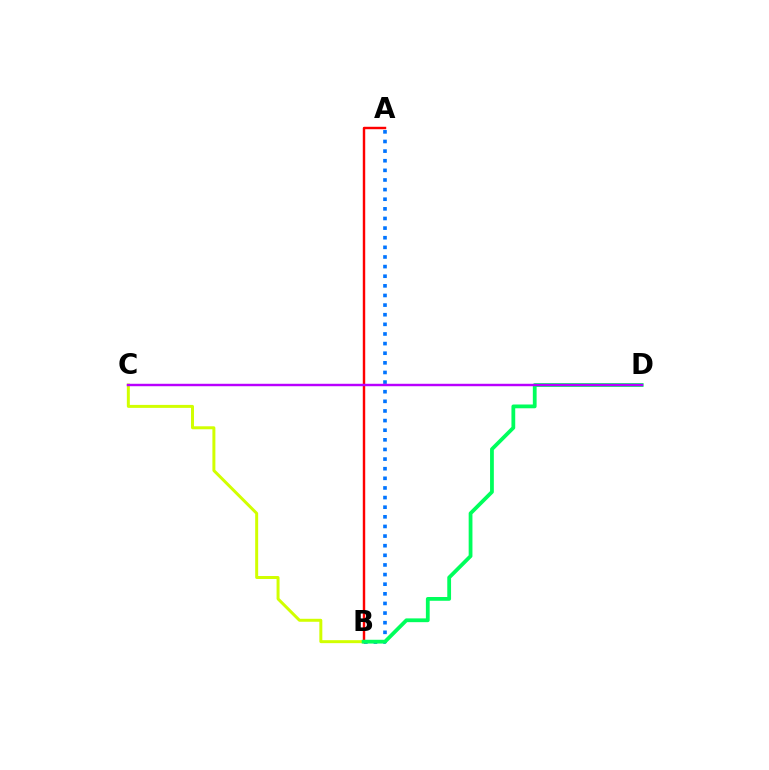{('A', 'B'): [{'color': '#ff0000', 'line_style': 'solid', 'thickness': 1.75}, {'color': '#0074ff', 'line_style': 'dotted', 'thickness': 2.61}], ('B', 'C'): [{'color': '#d1ff00', 'line_style': 'solid', 'thickness': 2.14}], ('B', 'D'): [{'color': '#00ff5c', 'line_style': 'solid', 'thickness': 2.72}], ('C', 'D'): [{'color': '#b900ff', 'line_style': 'solid', 'thickness': 1.76}]}